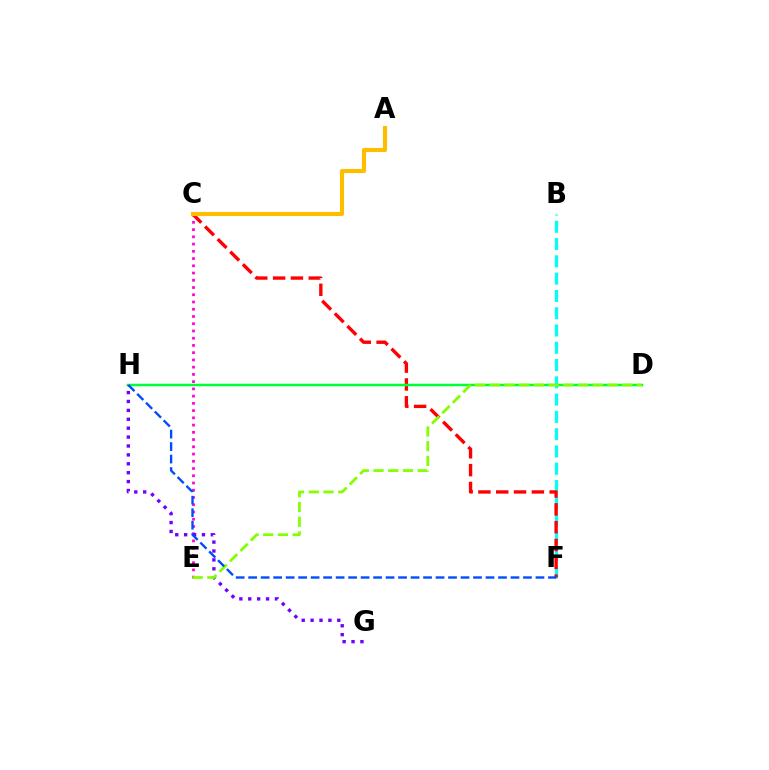{('B', 'F'): [{'color': '#00fff6', 'line_style': 'dashed', 'thickness': 2.35}], ('C', 'F'): [{'color': '#ff0000', 'line_style': 'dashed', 'thickness': 2.42}], ('D', 'H'): [{'color': '#00ff39', 'line_style': 'solid', 'thickness': 1.79}], ('C', 'E'): [{'color': '#ff00cf', 'line_style': 'dotted', 'thickness': 1.97}], ('A', 'C'): [{'color': '#ffbd00', 'line_style': 'solid', 'thickness': 2.96}], ('G', 'H'): [{'color': '#7200ff', 'line_style': 'dotted', 'thickness': 2.42}], ('D', 'E'): [{'color': '#84ff00', 'line_style': 'dashed', 'thickness': 2.0}], ('F', 'H'): [{'color': '#004bff', 'line_style': 'dashed', 'thickness': 1.7}]}